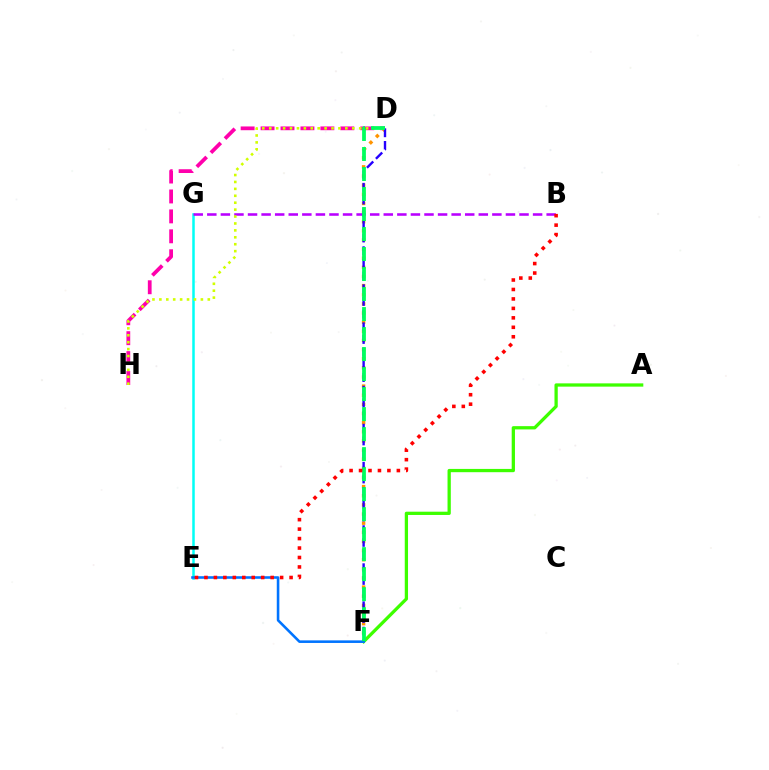{('D', 'H'): [{'color': '#ff00ac', 'line_style': 'dashed', 'thickness': 2.71}, {'color': '#d1ff00', 'line_style': 'dotted', 'thickness': 1.88}], ('D', 'F'): [{'color': '#ff9400', 'line_style': 'dotted', 'thickness': 2.48}, {'color': '#2500ff', 'line_style': 'dashed', 'thickness': 1.72}, {'color': '#00ff5c', 'line_style': 'dashed', 'thickness': 2.72}], ('E', 'G'): [{'color': '#00fff6', 'line_style': 'solid', 'thickness': 1.8}], ('B', 'G'): [{'color': '#b900ff', 'line_style': 'dashed', 'thickness': 1.84}], ('A', 'F'): [{'color': '#3dff00', 'line_style': 'solid', 'thickness': 2.36}], ('E', 'F'): [{'color': '#0074ff', 'line_style': 'solid', 'thickness': 1.86}], ('B', 'E'): [{'color': '#ff0000', 'line_style': 'dotted', 'thickness': 2.57}]}